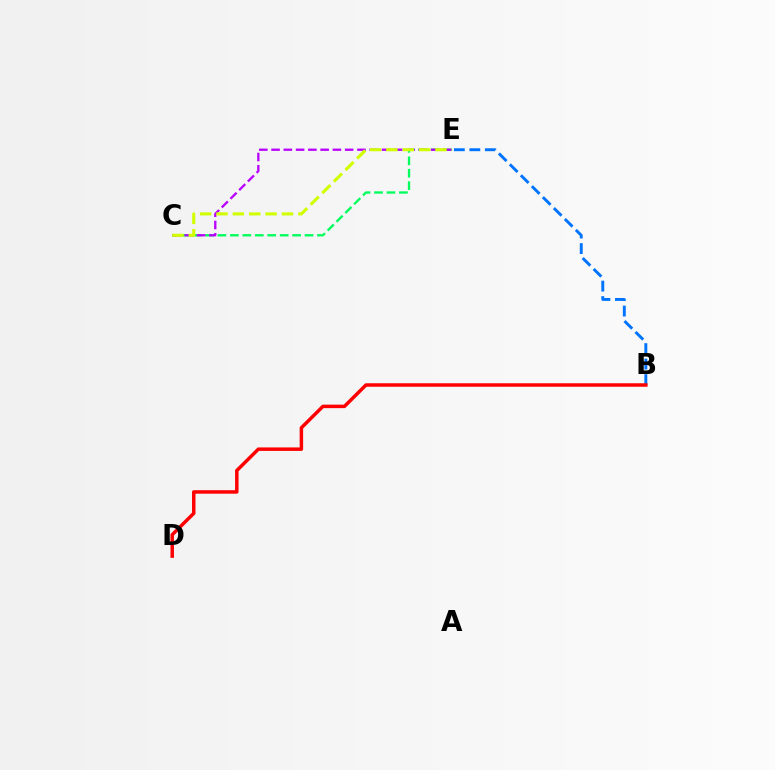{('C', 'E'): [{'color': '#00ff5c', 'line_style': 'dashed', 'thickness': 1.69}, {'color': '#b900ff', 'line_style': 'dashed', 'thickness': 1.67}, {'color': '#d1ff00', 'line_style': 'dashed', 'thickness': 2.22}], ('B', 'E'): [{'color': '#0074ff', 'line_style': 'dashed', 'thickness': 2.11}], ('B', 'D'): [{'color': '#ff0000', 'line_style': 'solid', 'thickness': 2.5}]}